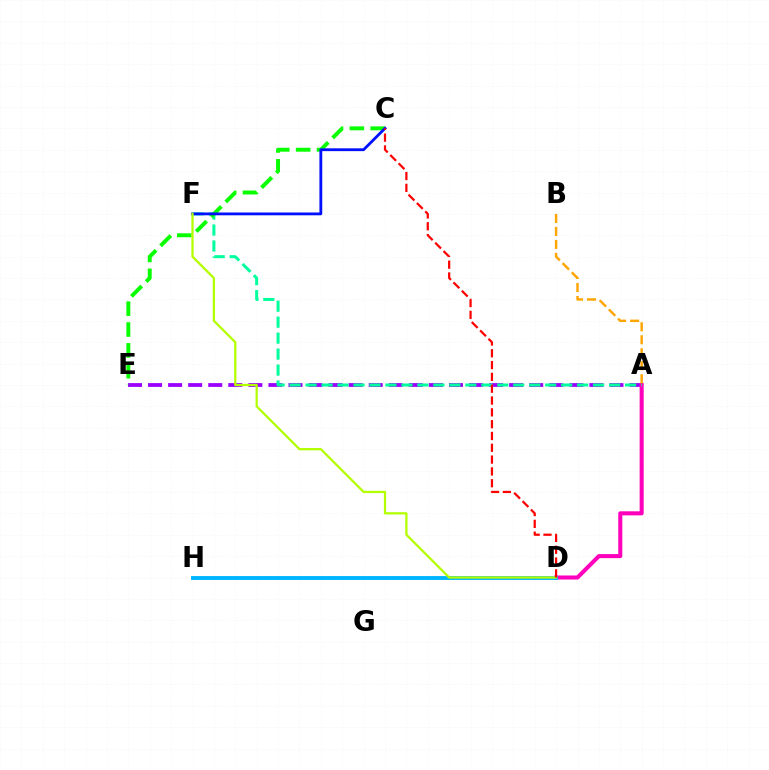{('A', 'E'): [{'color': '#9b00ff', 'line_style': 'dashed', 'thickness': 2.73}], ('A', 'D'): [{'color': '#ff00bd', 'line_style': 'solid', 'thickness': 2.92}], ('A', 'F'): [{'color': '#00ff9d', 'line_style': 'dashed', 'thickness': 2.17}], ('D', 'H'): [{'color': '#00b5ff', 'line_style': 'solid', 'thickness': 2.8}], ('C', 'E'): [{'color': '#08ff00', 'line_style': 'dashed', 'thickness': 2.83}], ('C', 'F'): [{'color': '#0010ff', 'line_style': 'solid', 'thickness': 2.03}], ('D', 'F'): [{'color': '#b3ff00', 'line_style': 'solid', 'thickness': 1.64}], ('A', 'B'): [{'color': '#ffa500', 'line_style': 'dashed', 'thickness': 1.76}], ('C', 'D'): [{'color': '#ff0000', 'line_style': 'dashed', 'thickness': 1.61}]}